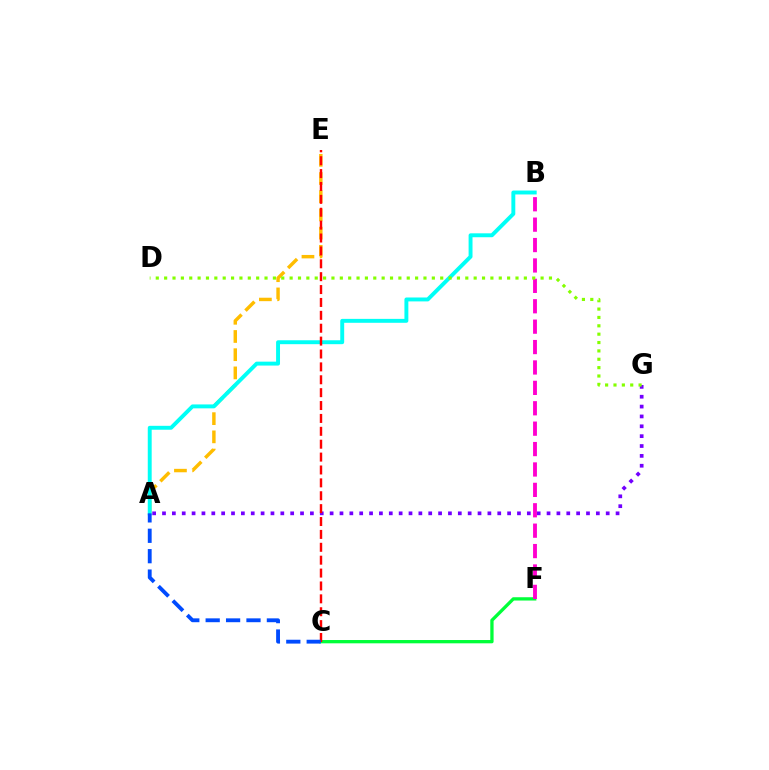{('A', 'E'): [{'color': '#ffbd00', 'line_style': 'dashed', 'thickness': 2.47}], ('A', 'B'): [{'color': '#00fff6', 'line_style': 'solid', 'thickness': 2.82}], ('C', 'F'): [{'color': '#00ff39', 'line_style': 'solid', 'thickness': 2.37}], ('A', 'G'): [{'color': '#7200ff', 'line_style': 'dotted', 'thickness': 2.68}], ('C', 'E'): [{'color': '#ff0000', 'line_style': 'dashed', 'thickness': 1.75}], ('A', 'C'): [{'color': '#004bff', 'line_style': 'dashed', 'thickness': 2.77}], ('B', 'F'): [{'color': '#ff00cf', 'line_style': 'dashed', 'thickness': 2.77}], ('D', 'G'): [{'color': '#84ff00', 'line_style': 'dotted', 'thickness': 2.27}]}